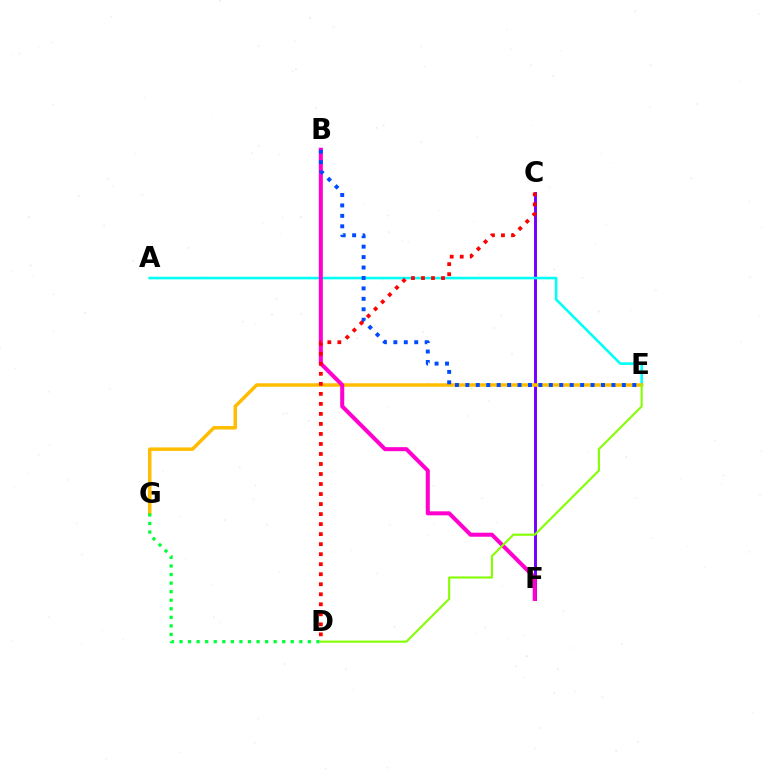{('C', 'F'): [{'color': '#7200ff', 'line_style': 'solid', 'thickness': 2.11}], ('A', 'E'): [{'color': '#00fff6', 'line_style': 'solid', 'thickness': 1.86}], ('E', 'G'): [{'color': '#ffbd00', 'line_style': 'solid', 'thickness': 2.51}], ('B', 'F'): [{'color': '#ff00cf', 'line_style': 'solid', 'thickness': 2.9}], ('B', 'E'): [{'color': '#004bff', 'line_style': 'dotted', 'thickness': 2.84}], ('D', 'G'): [{'color': '#00ff39', 'line_style': 'dotted', 'thickness': 2.33}], ('C', 'D'): [{'color': '#ff0000', 'line_style': 'dotted', 'thickness': 2.72}], ('D', 'E'): [{'color': '#84ff00', 'line_style': 'solid', 'thickness': 1.52}]}